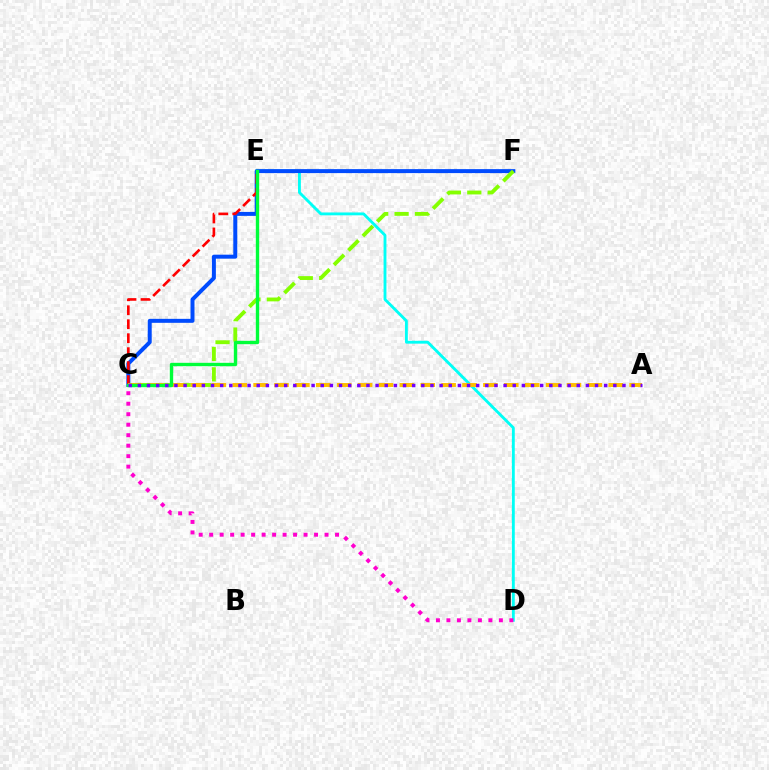{('D', 'E'): [{'color': '#00fff6', 'line_style': 'solid', 'thickness': 2.06}], ('C', 'F'): [{'color': '#004bff', 'line_style': 'solid', 'thickness': 2.86}, {'color': '#84ff00', 'line_style': 'dashed', 'thickness': 2.77}], ('C', 'D'): [{'color': '#ff00cf', 'line_style': 'dotted', 'thickness': 2.85}], ('C', 'E'): [{'color': '#ff0000', 'line_style': 'dashed', 'thickness': 1.9}, {'color': '#00ff39', 'line_style': 'solid', 'thickness': 2.42}], ('A', 'C'): [{'color': '#ffbd00', 'line_style': 'dashed', 'thickness': 2.84}, {'color': '#7200ff', 'line_style': 'dotted', 'thickness': 2.48}]}